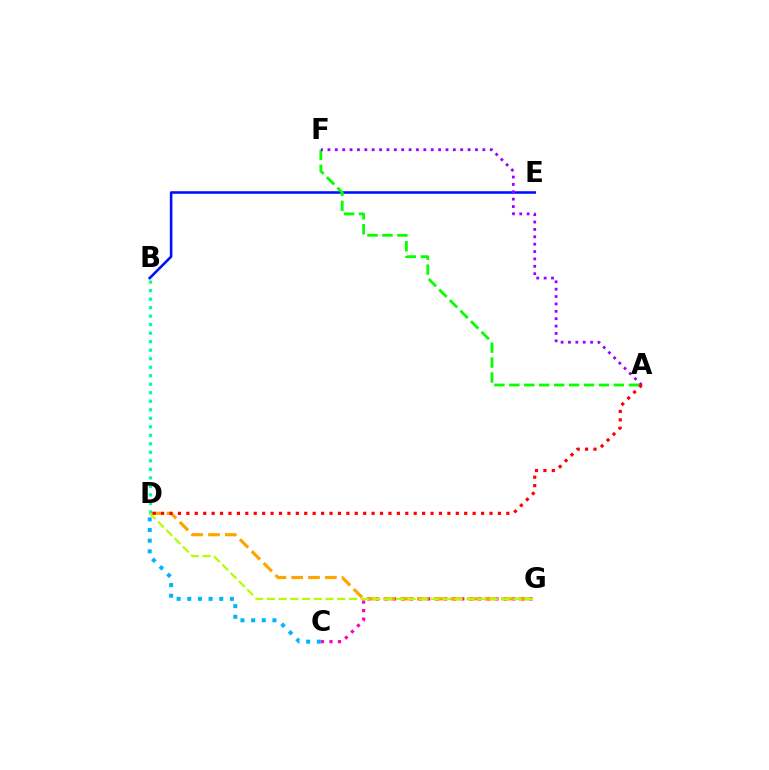{('C', 'G'): [{'color': '#ff00bd', 'line_style': 'dotted', 'thickness': 2.32}], ('B', 'E'): [{'color': '#0010ff', 'line_style': 'solid', 'thickness': 1.86}], ('D', 'G'): [{'color': '#ffa500', 'line_style': 'dashed', 'thickness': 2.28}, {'color': '#b3ff00', 'line_style': 'dashed', 'thickness': 1.59}], ('A', 'F'): [{'color': '#08ff00', 'line_style': 'dashed', 'thickness': 2.03}, {'color': '#9b00ff', 'line_style': 'dotted', 'thickness': 2.0}], ('B', 'D'): [{'color': '#00ff9d', 'line_style': 'dotted', 'thickness': 2.31}], ('A', 'D'): [{'color': '#ff0000', 'line_style': 'dotted', 'thickness': 2.29}], ('C', 'D'): [{'color': '#00b5ff', 'line_style': 'dotted', 'thickness': 2.89}]}